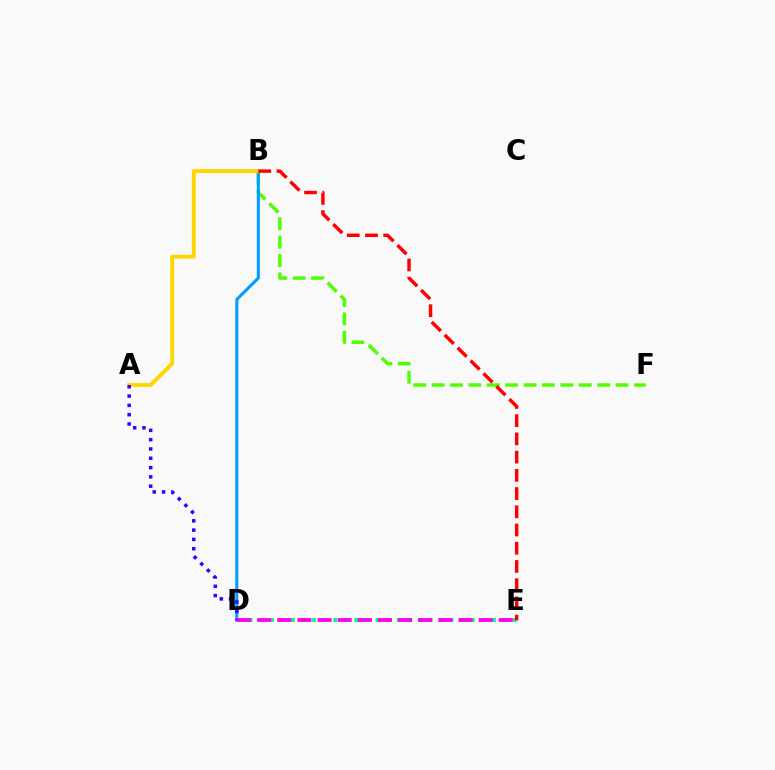{('B', 'F'): [{'color': '#4fff00', 'line_style': 'dashed', 'thickness': 2.5}], ('D', 'E'): [{'color': '#00ff86', 'line_style': 'dotted', 'thickness': 2.87}, {'color': '#ff00ed', 'line_style': 'dashed', 'thickness': 2.74}], ('B', 'D'): [{'color': '#009eff', 'line_style': 'solid', 'thickness': 2.2}], ('A', 'B'): [{'color': '#ffd500', 'line_style': 'solid', 'thickness': 2.79}], ('B', 'E'): [{'color': '#ff0000', 'line_style': 'dashed', 'thickness': 2.48}], ('A', 'D'): [{'color': '#3700ff', 'line_style': 'dotted', 'thickness': 2.53}]}